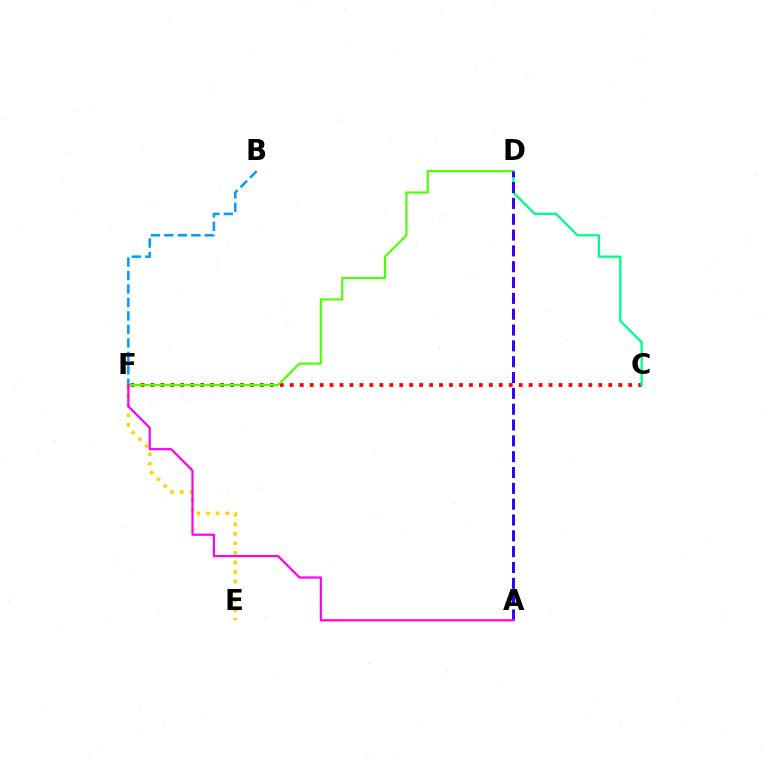{('C', 'F'): [{'color': '#ff0000', 'line_style': 'dotted', 'thickness': 2.7}], ('E', 'F'): [{'color': '#ffd500', 'line_style': 'dotted', 'thickness': 2.59}], ('D', 'F'): [{'color': '#4fff00', 'line_style': 'solid', 'thickness': 1.55}], ('B', 'F'): [{'color': '#009eff', 'line_style': 'dashed', 'thickness': 1.83}], ('C', 'D'): [{'color': '#00ff86', 'line_style': 'solid', 'thickness': 1.66}], ('A', 'D'): [{'color': '#3700ff', 'line_style': 'dashed', 'thickness': 2.15}], ('A', 'F'): [{'color': '#ff00ed', 'line_style': 'solid', 'thickness': 1.57}]}